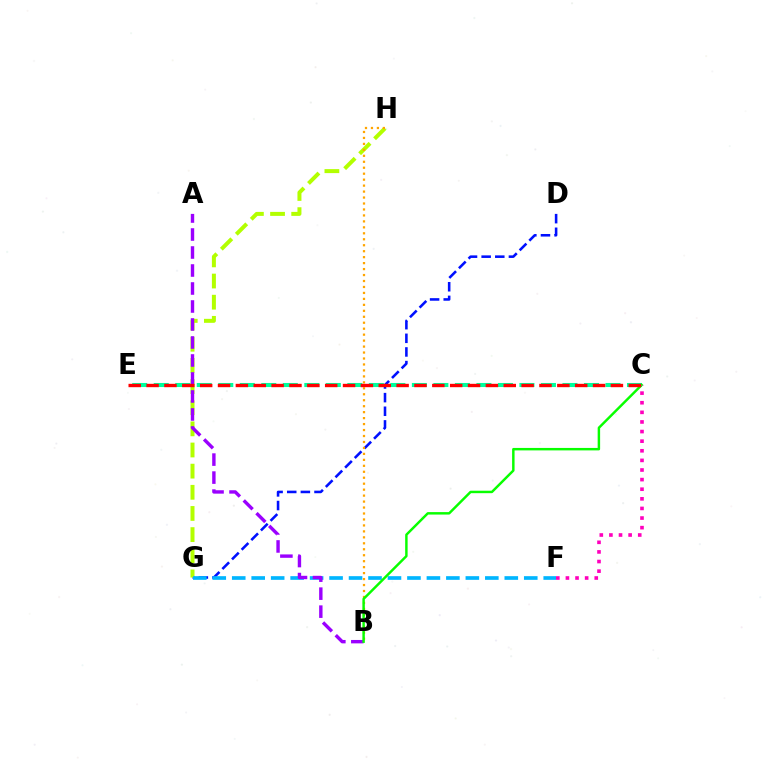{('D', 'G'): [{'color': '#0010ff', 'line_style': 'dashed', 'thickness': 1.85}], ('G', 'H'): [{'color': '#b3ff00', 'line_style': 'dashed', 'thickness': 2.87}], ('B', 'H'): [{'color': '#ffa500', 'line_style': 'dotted', 'thickness': 1.62}], ('C', 'E'): [{'color': '#00ff9d', 'line_style': 'dashed', 'thickness': 2.92}, {'color': '#ff0000', 'line_style': 'dashed', 'thickness': 2.43}], ('F', 'G'): [{'color': '#00b5ff', 'line_style': 'dashed', 'thickness': 2.64}], ('A', 'B'): [{'color': '#9b00ff', 'line_style': 'dashed', 'thickness': 2.44}], ('B', 'C'): [{'color': '#08ff00', 'line_style': 'solid', 'thickness': 1.77}], ('C', 'F'): [{'color': '#ff00bd', 'line_style': 'dotted', 'thickness': 2.61}]}